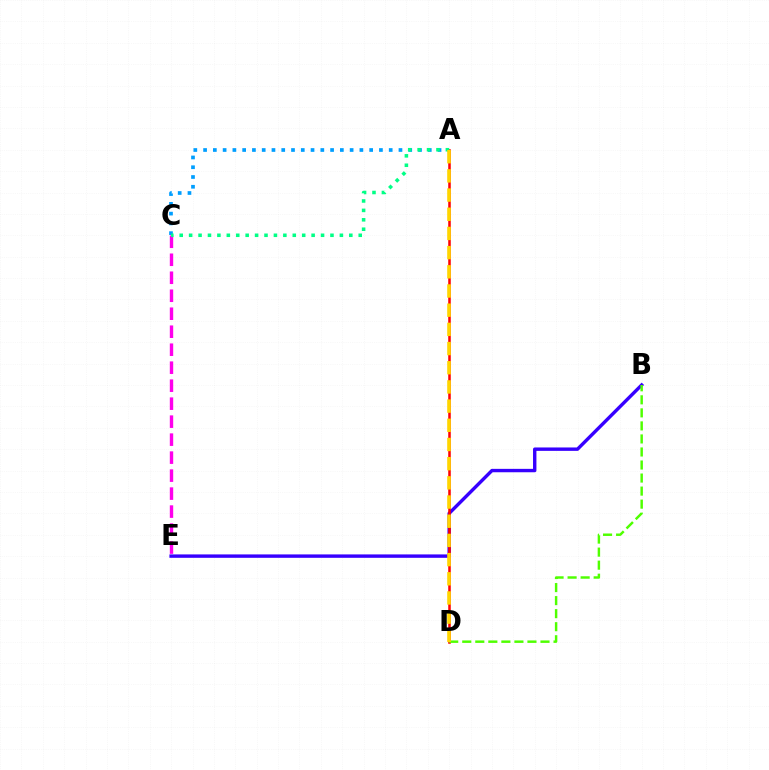{('B', 'E'): [{'color': '#3700ff', 'line_style': 'solid', 'thickness': 2.45}], ('C', 'E'): [{'color': '#ff00ed', 'line_style': 'dashed', 'thickness': 2.44}], ('A', 'C'): [{'color': '#009eff', 'line_style': 'dotted', 'thickness': 2.65}, {'color': '#00ff86', 'line_style': 'dotted', 'thickness': 2.56}], ('A', 'D'): [{'color': '#ff0000', 'line_style': 'solid', 'thickness': 1.82}, {'color': '#ffd500', 'line_style': 'dashed', 'thickness': 2.61}], ('B', 'D'): [{'color': '#4fff00', 'line_style': 'dashed', 'thickness': 1.77}]}